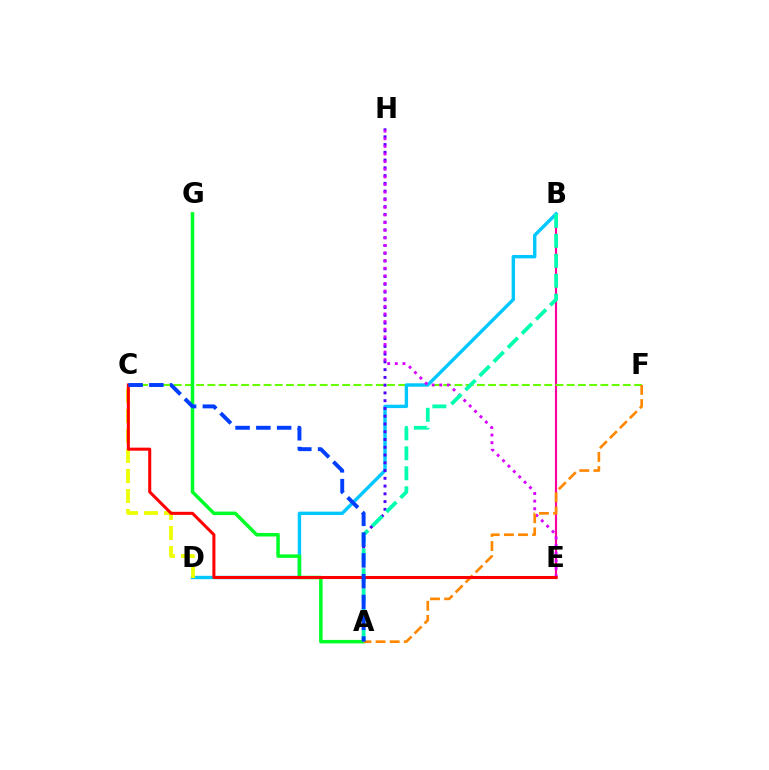{('B', 'E'): [{'color': '#ff00a0', 'line_style': 'solid', 'thickness': 1.55}], ('C', 'F'): [{'color': '#66ff00', 'line_style': 'dashed', 'thickness': 1.53}], ('B', 'D'): [{'color': '#00c7ff', 'line_style': 'solid', 'thickness': 2.44}], ('A', 'H'): [{'color': '#4f00ff', 'line_style': 'dotted', 'thickness': 2.11}], ('A', 'G'): [{'color': '#00ff27', 'line_style': 'solid', 'thickness': 2.52}], ('E', 'H'): [{'color': '#d600ff', 'line_style': 'dotted', 'thickness': 2.07}], ('C', 'D'): [{'color': '#eeff00', 'line_style': 'dashed', 'thickness': 2.72}], ('A', 'B'): [{'color': '#00ffaf', 'line_style': 'dashed', 'thickness': 2.71}], ('A', 'F'): [{'color': '#ff8800', 'line_style': 'dashed', 'thickness': 1.92}], ('C', 'E'): [{'color': '#ff0000', 'line_style': 'solid', 'thickness': 2.19}], ('A', 'C'): [{'color': '#003fff', 'line_style': 'dashed', 'thickness': 2.82}]}